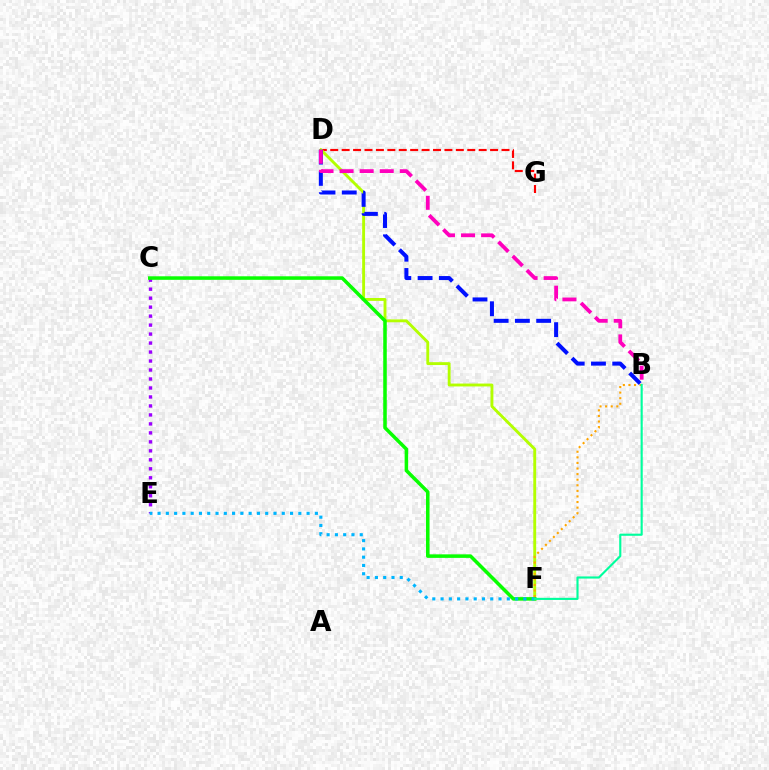{('D', 'G'): [{'color': '#ff0000', 'line_style': 'dashed', 'thickness': 1.55}], ('C', 'E'): [{'color': '#9b00ff', 'line_style': 'dotted', 'thickness': 2.44}], ('D', 'F'): [{'color': '#b3ff00', 'line_style': 'solid', 'thickness': 2.07}], ('B', 'F'): [{'color': '#ffa500', 'line_style': 'dotted', 'thickness': 1.52}, {'color': '#00ff9d', 'line_style': 'solid', 'thickness': 1.53}], ('B', 'D'): [{'color': '#0010ff', 'line_style': 'dashed', 'thickness': 2.89}, {'color': '#ff00bd', 'line_style': 'dashed', 'thickness': 2.73}], ('C', 'F'): [{'color': '#08ff00', 'line_style': 'solid', 'thickness': 2.54}], ('E', 'F'): [{'color': '#00b5ff', 'line_style': 'dotted', 'thickness': 2.25}]}